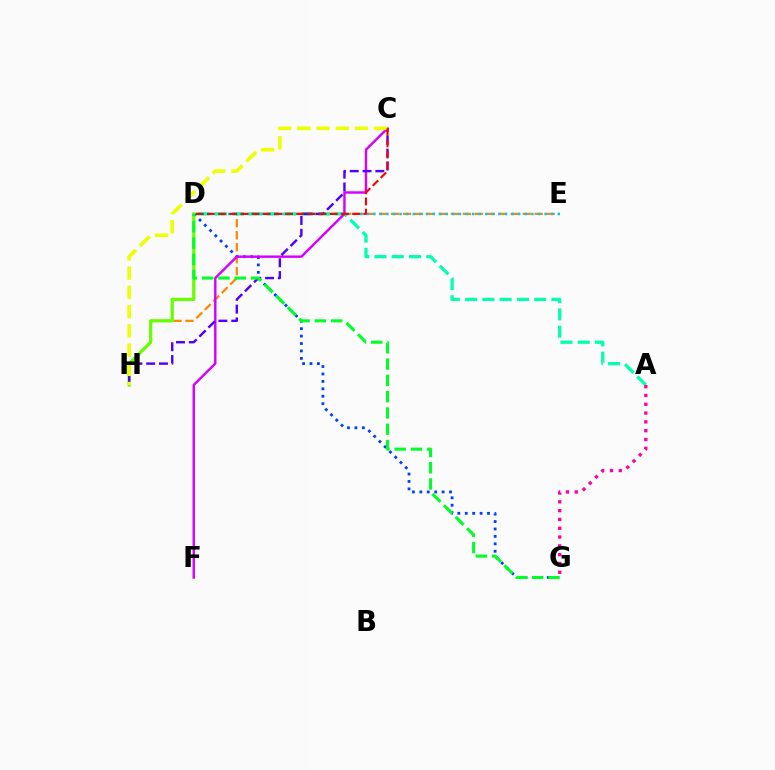{('E', 'H'): [{'color': '#ff8800', 'line_style': 'dashed', 'thickness': 1.63}], ('D', 'E'): [{'color': '#00c7ff', 'line_style': 'dotted', 'thickness': 1.79}], ('A', 'D'): [{'color': '#00ffaf', 'line_style': 'dashed', 'thickness': 2.35}], ('D', 'G'): [{'color': '#003fff', 'line_style': 'dotted', 'thickness': 2.02}, {'color': '#00ff27', 'line_style': 'dashed', 'thickness': 2.21}], ('D', 'H'): [{'color': '#66ff00', 'line_style': 'solid', 'thickness': 2.29}], ('C', 'F'): [{'color': '#d600ff', 'line_style': 'solid', 'thickness': 1.75}], ('C', 'H'): [{'color': '#4f00ff', 'line_style': 'dashed', 'thickness': 1.74}, {'color': '#eeff00', 'line_style': 'dashed', 'thickness': 2.61}], ('A', 'G'): [{'color': '#ff00a0', 'line_style': 'dotted', 'thickness': 2.39}], ('C', 'D'): [{'color': '#ff0000', 'line_style': 'dashed', 'thickness': 1.52}]}